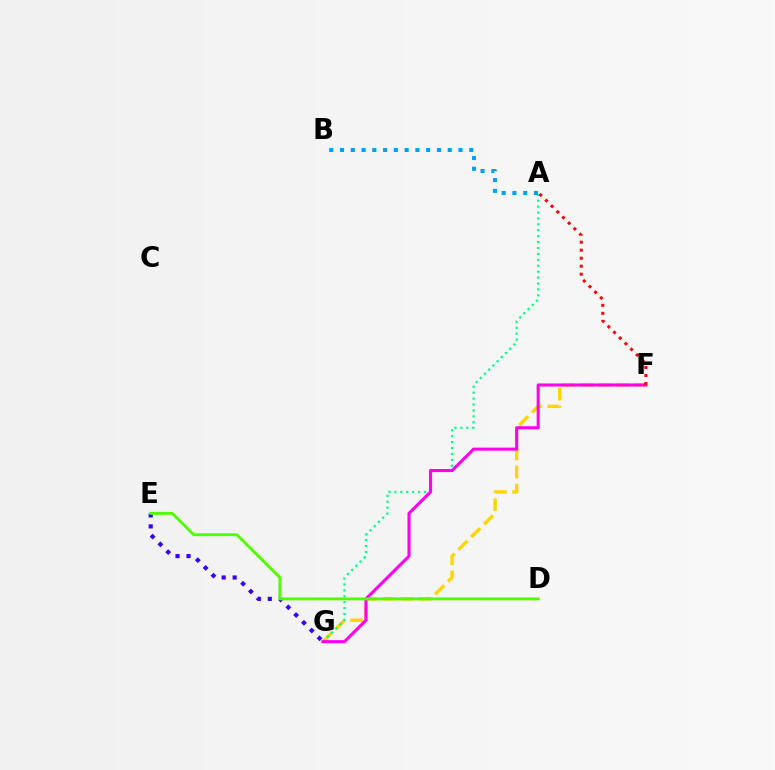{('F', 'G'): [{'color': '#ffd500', 'line_style': 'dashed', 'thickness': 2.45}, {'color': '#ff00ed', 'line_style': 'solid', 'thickness': 2.22}], ('A', 'G'): [{'color': '#00ff86', 'line_style': 'dotted', 'thickness': 1.61}], ('E', 'G'): [{'color': '#3700ff', 'line_style': 'dotted', 'thickness': 2.99}], ('D', 'E'): [{'color': '#4fff00', 'line_style': 'solid', 'thickness': 2.07}], ('A', 'F'): [{'color': '#ff0000', 'line_style': 'dotted', 'thickness': 2.18}], ('A', 'B'): [{'color': '#009eff', 'line_style': 'dotted', 'thickness': 2.93}]}